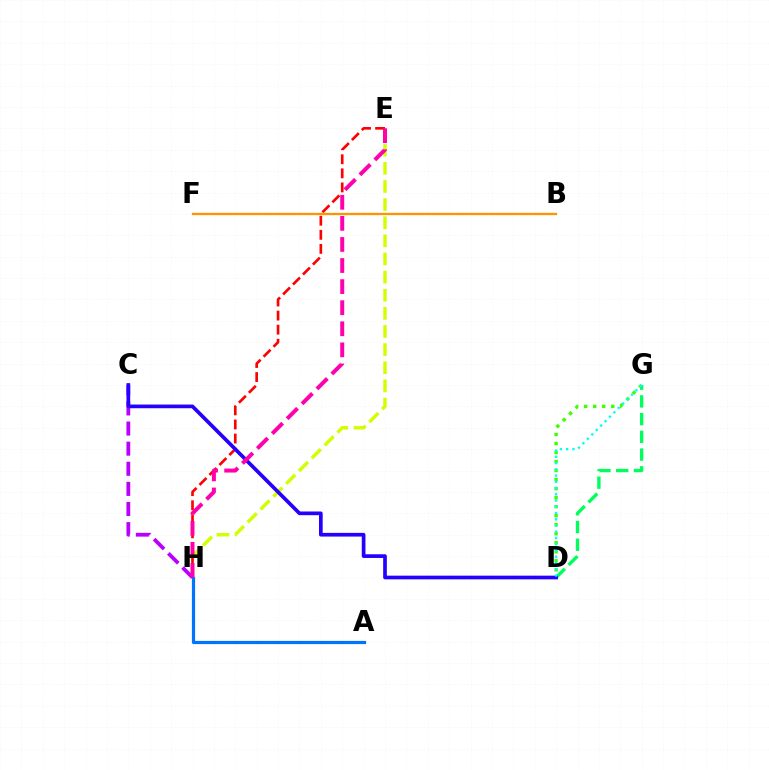{('D', 'G'): [{'color': '#3dff00', 'line_style': 'dotted', 'thickness': 2.45}, {'color': '#00ff5c', 'line_style': 'dashed', 'thickness': 2.41}, {'color': '#00fff6', 'line_style': 'dotted', 'thickness': 1.7}], ('E', 'H'): [{'color': '#d1ff00', 'line_style': 'dashed', 'thickness': 2.46}, {'color': '#ff0000', 'line_style': 'dashed', 'thickness': 1.91}, {'color': '#ff00ac', 'line_style': 'dashed', 'thickness': 2.86}], ('C', 'H'): [{'color': '#b900ff', 'line_style': 'dashed', 'thickness': 2.73}], ('C', 'D'): [{'color': '#2500ff', 'line_style': 'solid', 'thickness': 2.65}], ('B', 'F'): [{'color': '#ff9400', 'line_style': 'solid', 'thickness': 1.65}], ('A', 'H'): [{'color': '#0074ff', 'line_style': 'solid', 'thickness': 2.31}]}